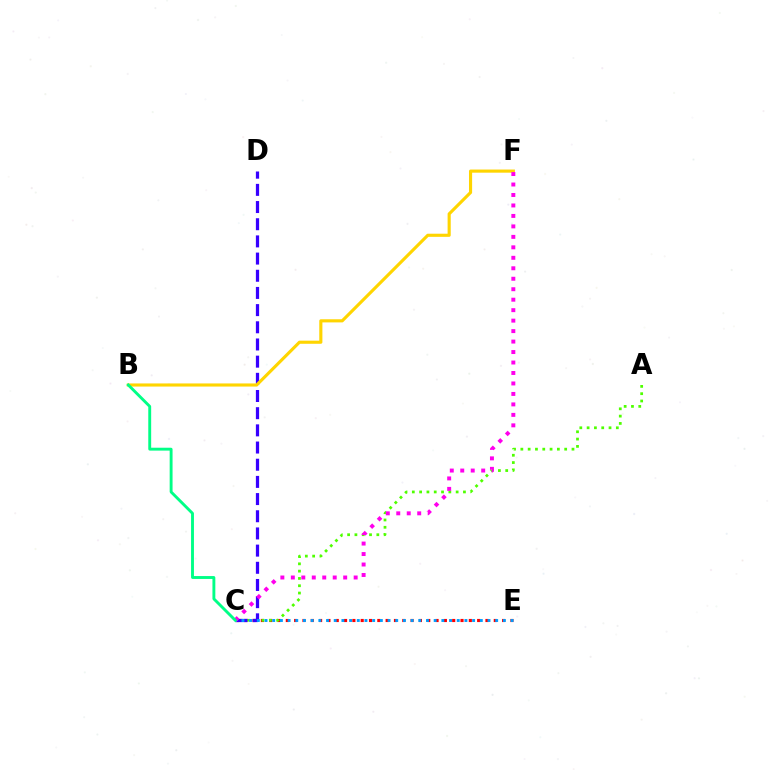{('C', 'E'): [{'color': '#ff0000', 'line_style': 'dotted', 'thickness': 2.26}, {'color': '#009eff', 'line_style': 'dotted', 'thickness': 2.09}], ('A', 'C'): [{'color': '#4fff00', 'line_style': 'dotted', 'thickness': 1.98}], ('C', 'D'): [{'color': '#3700ff', 'line_style': 'dashed', 'thickness': 2.33}], ('B', 'F'): [{'color': '#ffd500', 'line_style': 'solid', 'thickness': 2.25}], ('C', 'F'): [{'color': '#ff00ed', 'line_style': 'dotted', 'thickness': 2.84}], ('B', 'C'): [{'color': '#00ff86', 'line_style': 'solid', 'thickness': 2.08}]}